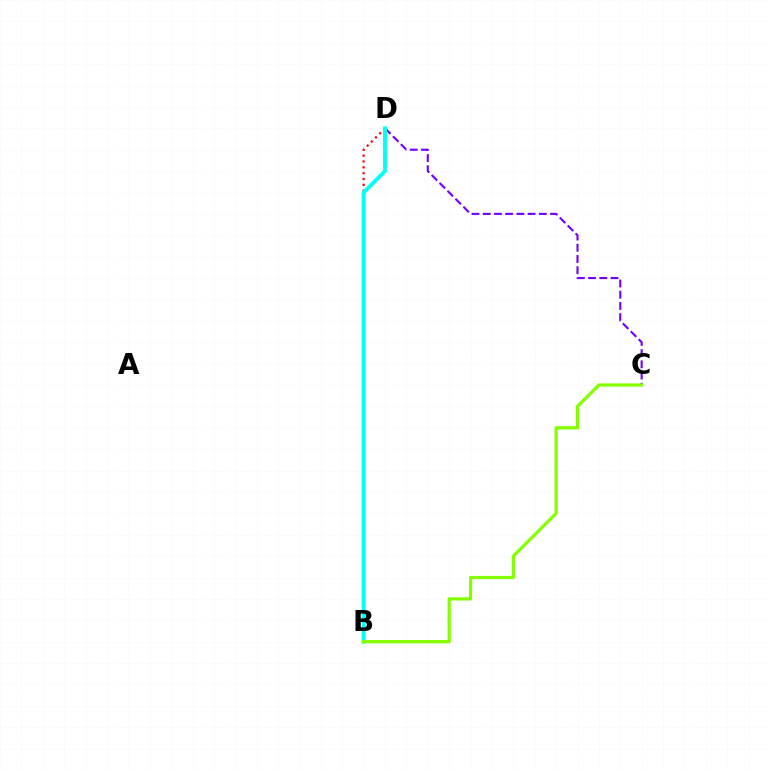{('C', 'D'): [{'color': '#7200ff', 'line_style': 'dashed', 'thickness': 1.52}], ('B', 'D'): [{'color': '#ff0000', 'line_style': 'dotted', 'thickness': 1.59}, {'color': '#00fff6', 'line_style': 'solid', 'thickness': 2.83}], ('B', 'C'): [{'color': '#84ff00', 'line_style': 'solid', 'thickness': 2.33}]}